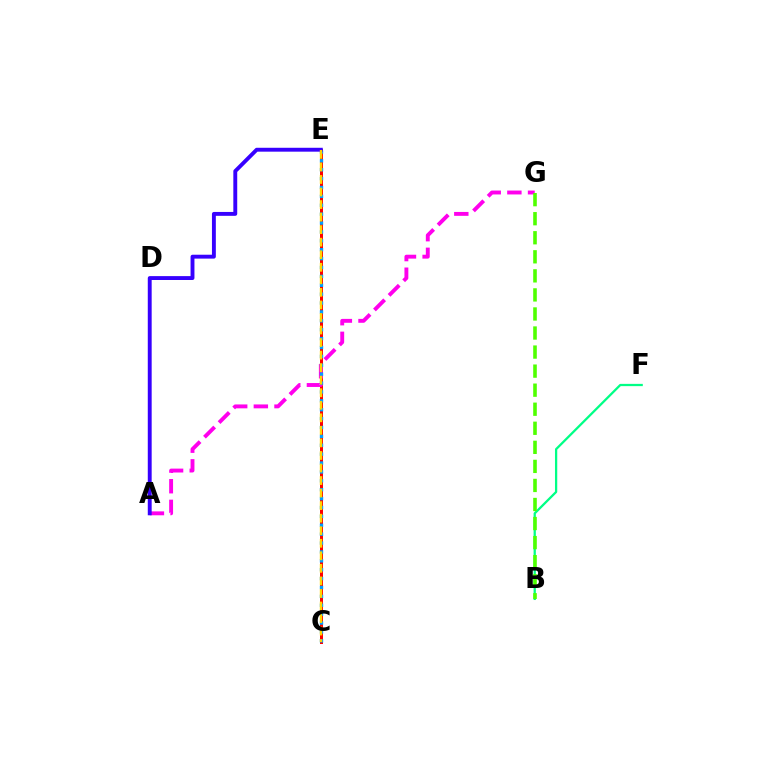{('C', 'E'): [{'color': '#ff0000', 'line_style': 'solid', 'thickness': 2.15}, {'color': '#009eff', 'line_style': 'dotted', 'thickness': 2.42}, {'color': '#ffd500', 'line_style': 'dashed', 'thickness': 1.7}], ('A', 'G'): [{'color': '#ff00ed', 'line_style': 'dashed', 'thickness': 2.8}], ('A', 'E'): [{'color': '#3700ff', 'line_style': 'solid', 'thickness': 2.8}], ('B', 'F'): [{'color': '#00ff86', 'line_style': 'solid', 'thickness': 1.63}], ('B', 'G'): [{'color': '#4fff00', 'line_style': 'dashed', 'thickness': 2.59}]}